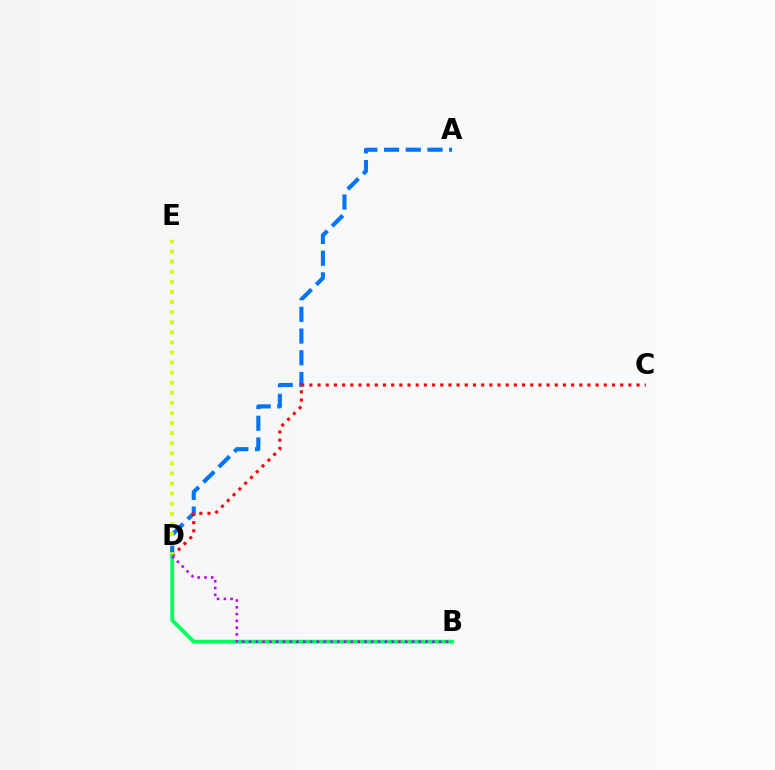{('A', 'D'): [{'color': '#0074ff', 'line_style': 'dashed', 'thickness': 2.95}], ('C', 'D'): [{'color': '#ff0000', 'line_style': 'dotted', 'thickness': 2.22}], ('D', 'E'): [{'color': '#d1ff00', 'line_style': 'dotted', 'thickness': 2.74}], ('B', 'D'): [{'color': '#00ff5c', 'line_style': 'solid', 'thickness': 2.74}, {'color': '#b900ff', 'line_style': 'dotted', 'thickness': 1.85}]}